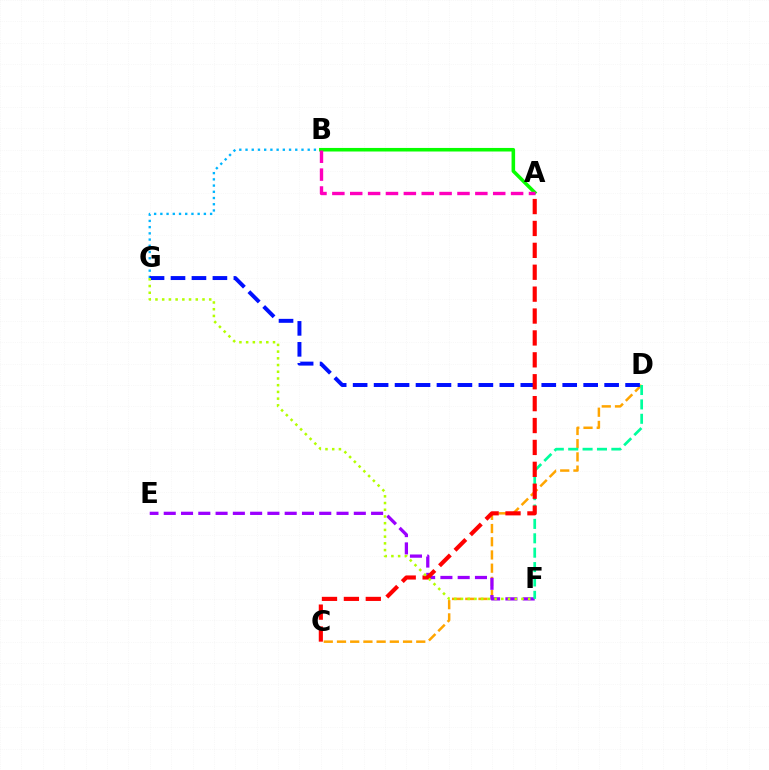{('B', 'G'): [{'color': '#00b5ff', 'line_style': 'dotted', 'thickness': 1.69}], ('C', 'D'): [{'color': '#ffa500', 'line_style': 'dashed', 'thickness': 1.8}], ('E', 'F'): [{'color': '#9b00ff', 'line_style': 'dashed', 'thickness': 2.35}], ('D', 'F'): [{'color': '#00ff9d', 'line_style': 'dashed', 'thickness': 1.95}], ('A', 'B'): [{'color': '#08ff00', 'line_style': 'solid', 'thickness': 2.56}, {'color': '#ff00bd', 'line_style': 'dashed', 'thickness': 2.43}], ('D', 'G'): [{'color': '#0010ff', 'line_style': 'dashed', 'thickness': 2.85}], ('A', 'C'): [{'color': '#ff0000', 'line_style': 'dashed', 'thickness': 2.97}], ('F', 'G'): [{'color': '#b3ff00', 'line_style': 'dotted', 'thickness': 1.83}]}